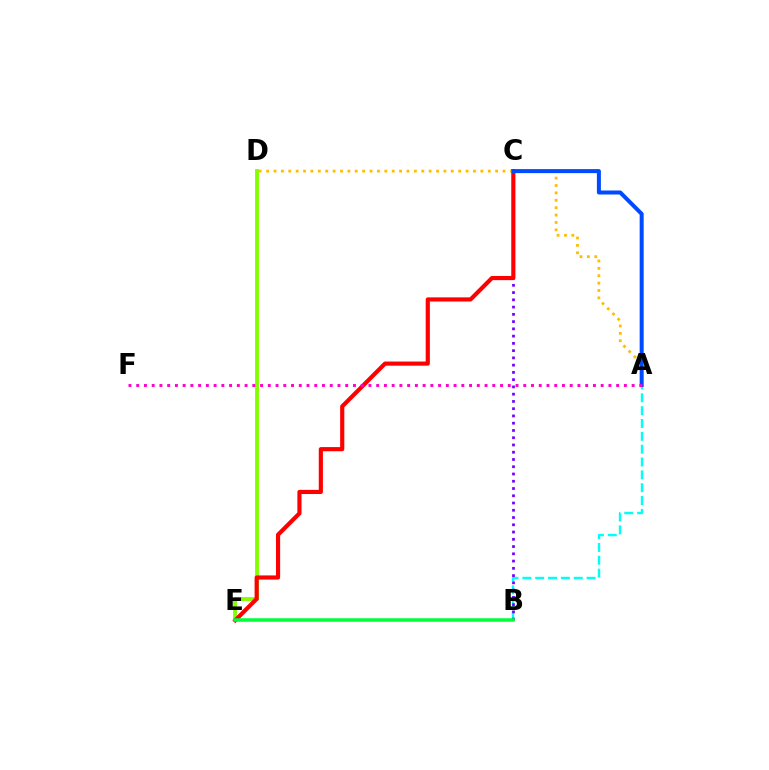{('A', 'B'): [{'color': '#00fff6', 'line_style': 'dashed', 'thickness': 1.74}], ('B', 'C'): [{'color': '#7200ff', 'line_style': 'dotted', 'thickness': 1.97}], ('D', 'E'): [{'color': '#84ff00', 'line_style': 'solid', 'thickness': 2.78}], ('C', 'E'): [{'color': '#ff0000', 'line_style': 'solid', 'thickness': 2.99}], ('A', 'D'): [{'color': '#ffbd00', 'line_style': 'dotted', 'thickness': 2.01}], ('A', 'C'): [{'color': '#004bff', 'line_style': 'solid', 'thickness': 2.89}], ('A', 'F'): [{'color': '#ff00cf', 'line_style': 'dotted', 'thickness': 2.1}], ('B', 'E'): [{'color': '#00ff39', 'line_style': 'solid', 'thickness': 2.53}]}